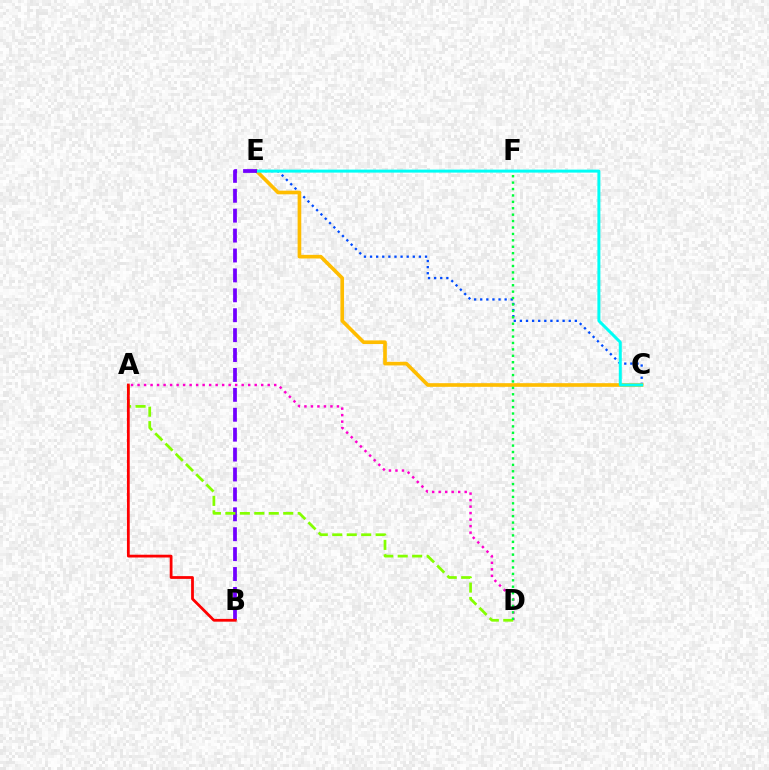{('C', 'E'): [{'color': '#004bff', 'line_style': 'dotted', 'thickness': 1.66}, {'color': '#ffbd00', 'line_style': 'solid', 'thickness': 2.62}, {'color': '#00fff6', 'line_style': 'solid', 'thickness': 2.15}], ('A', 'D'): [{'color': '#ff00cf', 'line_style': 'dotted', 'thickness': 1.77}, {'color': '#84ff00', 'line_style': 'dashed', 'thickness': 1.97}], ('B', 'E'): [{'color': '#7200ff', 'line_style': 'dashed', 'thickness': 2.7}], ('D', 'F'): [{'color': '#00ff39', 'line_style': 'dotted', 'thickness': 1.74}], ('A', 'B'): [{'color': '#ff0000', 'line_style': 'solid', 'thickness': 2.0}]}